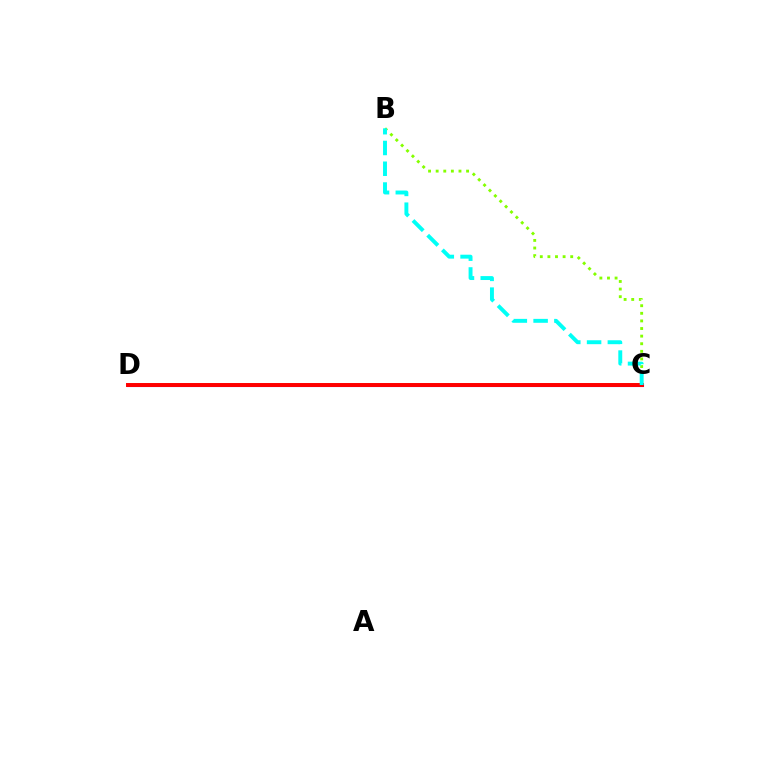{('C', 'D'): [{'color': '#7200ff', 'line_style': 'solid', 'thickness': 2.22}, {'color': '#ff0000', 'line_style': 'solid', 'thickness': 2.84}], ('B', 'C'): [{'color': '#84ff00', 'line_style': 'dotted', 'thickness': 2.07}, {'color': '#00fff6', 'line_style': 'dashed', 'thickness': 2.82}]}